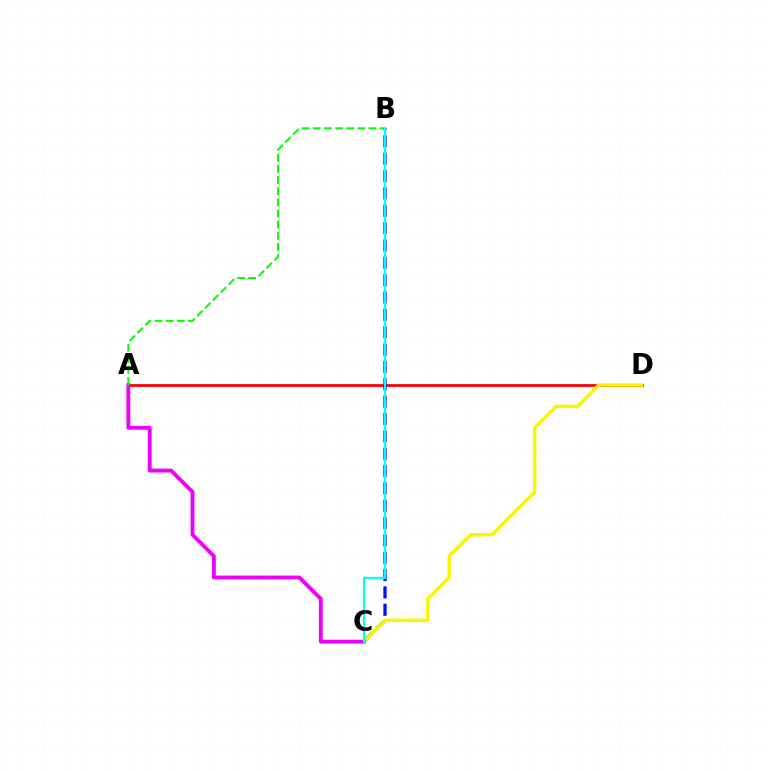{('A', 'D'): [{'color': '#ff0000', 'line_style': 'solid', 'thickness': 2.0}], ('B', 'C'): [{'color': '#0010ff', 'line_style': 'dashed', 'thickness': 2.36}, {'color': '#00fff6', 'line_style': 'solid', 'thickness': 1.58}], ('C', 'D'): [{'color': '#fcf500', 'line_style': 'solid', 'thickness': 2.48}], ('A', 'C'): [{'color': '#ee00ff', 'line_style': 'solid', 'thickness': 2.78}], ('A', 'B'): [{'color': '#08ff00', 'line_style': 'dashed', 'thickness': 1.51}]}